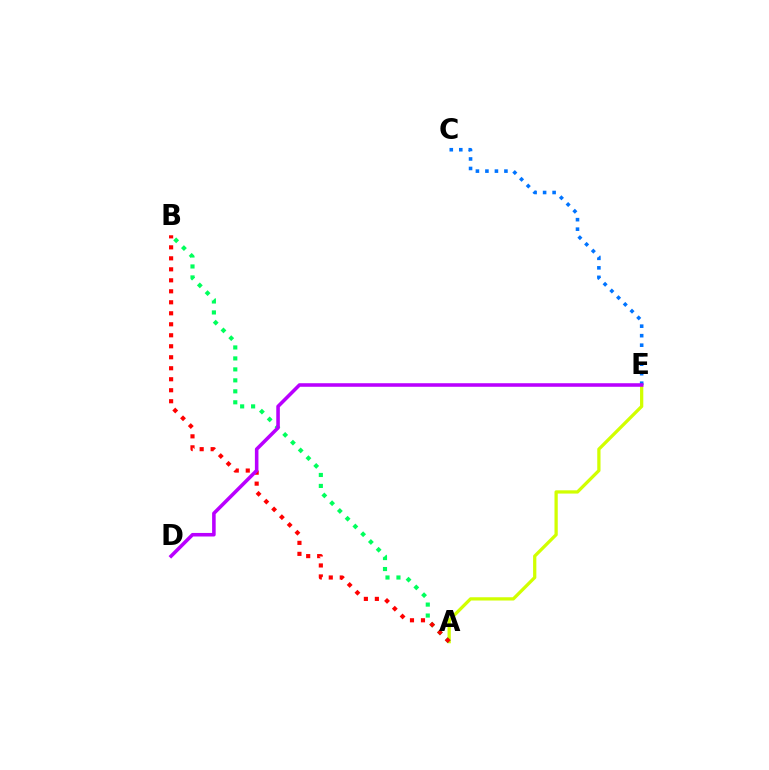{('A', 'E'): [{'color': '#d1ff00', 'line_style': 'solid', 'thickness': 2.35}], ('A', 'B'): [{'color': '#00ff5c', 'line_style': 'dotted', 'thickness': 2.98}, {'color': '#ff0000', 'line_style': 'dotted', 'thickness': 2.99}], ('C', 'E'): [{'color': '#0074ff', 'line_style': 'dotted', 'thickness': 2.58}], ('D', 'E'): [{'color': '#b900ff', 'line_style': 'solid', 'thickness': 2.56}]}